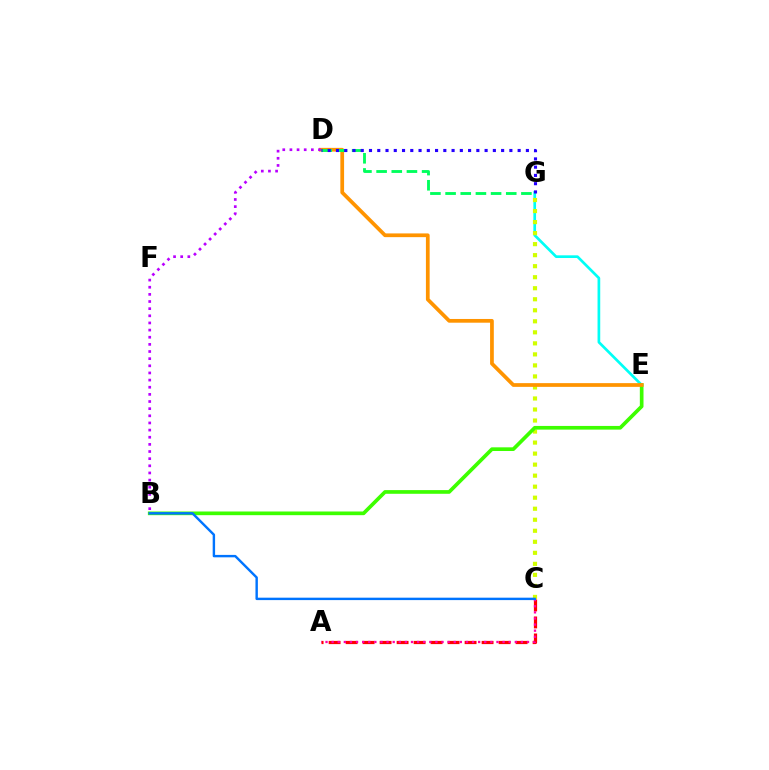{('E', 'G'): [{'color': '#00fff6', 'line_style': 'solid', 'thickness': 1.94}], ('C', 'G'): [{'color': '#d1ff00', 'line_style': 'dotted', 'thickness': 3.0}], ('B', 'E'): [{'color': '#3dff00', 'line_style': 'solid', 'thickness': 2.65}], ('D', 'E'): [{'color': '#ff9400', 'line_style': 'solid', 'thickness': 2.69}], ('A', 'C'): [{'color': '#ff0000', 'line_style': 'dashed', 'thickness': 2.31}, {'color': '#ff00ac', 'line_style': 'dotted', 'thickness': 1.66}], ('D', 'G'): [{'color': '#00ff5c', 'line_style': 'dashed', 'thickness': 2.06}, {'color': '#2500ff', 'line_style': 'dotted', 'thickness': 2.24}], ('B', 'C'): [{'color': '#0074ff', 'line_style': 'solid', 'thickness': 1.74}], ('B', 'D'): [{'color': '#b900ff', 'line_style': 'dotted', 'thickness': 1.94}]}